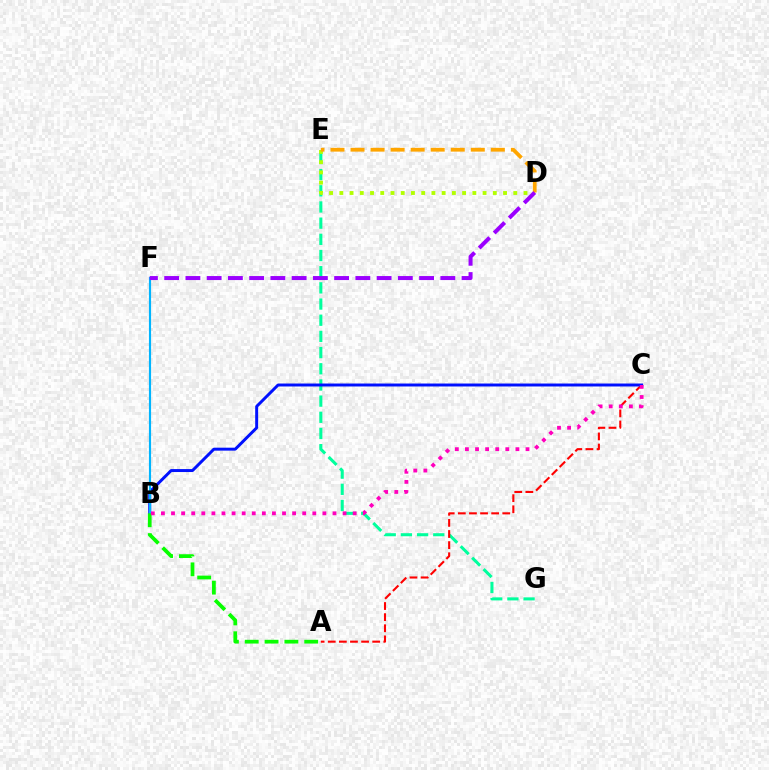{('E', 'G'): [{'color': '#00ff9d', 'line_style': 'dashed', 'thickness': 2.2}], ('D', 'E'): [{'color': '#b3ff00', 'line_style': 'dotted', 'thickness': 2.78}, {'color': '#ffa500', 'line_style': 'dashed', 'thickness': 2.72}], ('A', 'C'): [{'color': '#ff0000', 'line_style': 'dashed', 'thickness': 1.51}], ('B', 'C'): [{'color': '#0010ff', 'line_style': 'solid', 'thickness': 2.13}, {'color': '#ff00bd', 'line_style': 'dotted', 'thickness': 2.74}], ('B', 'F'): [{'color': '#00b5ff', 'line_style': 'solid', 'thickness': 1.55}], ('A', 'B'): [{'color': '#08ff00', 'line_style': 'dashed', 'thickness': 2.69}], ('D', 'F'): [{'color': '#9b00ff', 'line_style': 'dashed', 'thickness': 2.89}]}